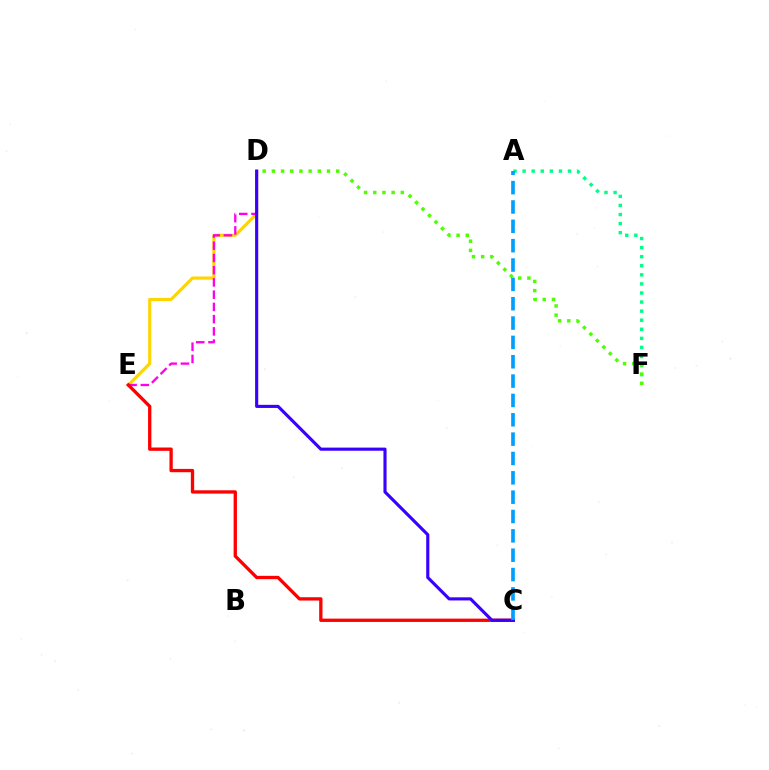{('A', 'F'): [{'color': '#00ff86', 'line_style': 'dotted', 'thickness': 2.47}], ('D', 'E'): [{'color': '#ffd500', 'line_style': 'solid', 'thickness': 2.27}, {'color': '#ff00ed', 'line_style': 'dashed', 'thickness': 1.66}], ('C', 'E'): [{'color': '#ff0000', 'line_style': 'solid', 'thickness': 2.38}], ('D', 'F'): [{'color': '#4fff00', 'line_style': 'dotted', 'thickness': 2.5}], ('C', 'D'): [{'color': '#3700ff', 'line_style': 'solid', 'thickness': 2.25}], ('A', 'C'): [{'color': '#009eff', 'line_style': 'dashed', 'thickness': 2.63}]}